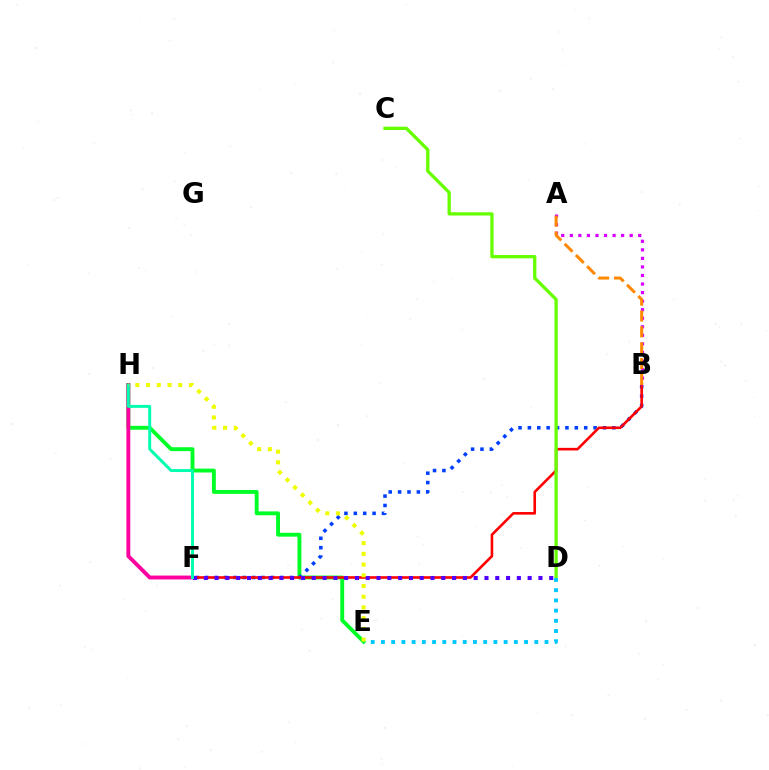{('E', 'H'): [{'color': '#00ff27', 'line_style': 'solid', 'thickness': 2.79}, {'color': '#eeff00', 'line_style': 'dotted', 'thickness': 2.91}], ('B', 'F'): [{'color': '#003fff', 'line_style': 'dotted', 'thickness': 2.55}, {'color': '#ff0000', 'line_style': 'solid', 'thickness': 1.88}], ('F', 'H'): [{'color': '#ff00a0', 'line_style': 'solid', 'thickness': 2.78}, {'color': '#00ffaf', 'line_style': 'solid', 'thickness': 2.13}], ('A', 'B'): [{'color': '#d600ff', 'line_style': 'dotted', 'thickness': 2.32}, {'color': '#ff8800', 'line_style': 'dashed', 'thickness': 2.16}], ('D', 'F'): [{'color': '#4f00ff', 'line_style': 'dotted', 'thickness': 2.93}], ('C', 'D'): [{'color': '#66ff00', 'line_style': 'solid', 'thickness': 2.37}], ('D', 'E'): [{'color': '#00c7ff', 'line_style': 'dotted', 'thickness': 2.78}]}